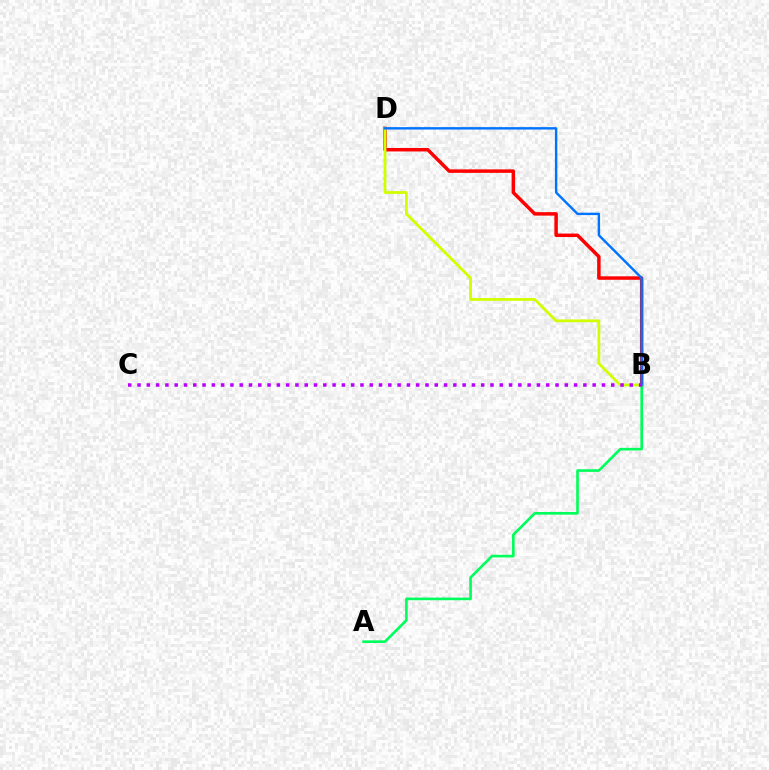{('B', 'D'): [{'color': '#ff0000', 'line_style': 'solid', 'thickness': 2.51}, {'color': '#d1ff00', 'line_style': 'solid', 'thickness': 2.0}, {'color': '#0074ff', 'line_style': 'solid', 'thickness': 1.73}], ('A', 'B'): [{'color': '#00ff5c', 'line_style': 'solid', 'thickness': 1.9}], ('B', 'C'): [{'color': '#b900ff', 'line_style': 'dotted', 'thickness': 2.52}]}